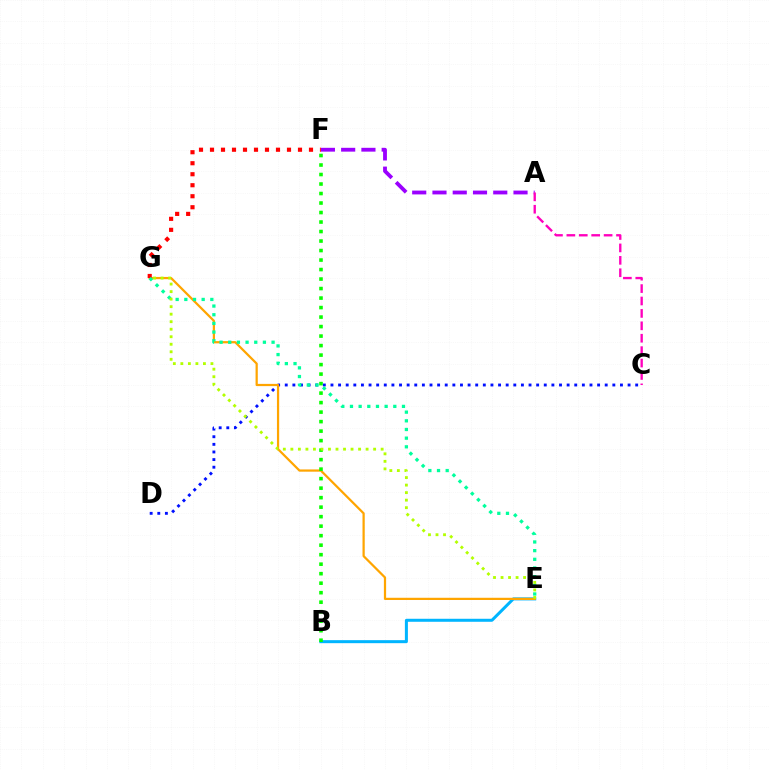{('A', 'F'): [{'color': '#9b00ff', 'line_style': 'dashed', 'thickness': 2.75}], ('A', 'C'): [{'color': '#ff00bd', 'line_style': 'dashed', 'thickness': 1.69}], ('C', 'D'): [{'color': '#0010ff', 'line_style': 'dotted', 'thickness': 2.07}], ('B', 'E'): [{'color': '#00b5ff', 'line_style': 'solid', 'thickness': 2.17}], ('E', 'G'): [{'color': '#ffa500', 'line_style': 'solid', 'thickness': 1.61}, {'color': '#00ff9d', 'line_style': 'dotted', 'thickness': 2.36}, {'color': '#b3ff00', 'line_style': 'dotted', 'thickness': 2.04}], ('F', 'G'): [{'color': '#ff0000', 'line_style': 'dotted', 'thickness': 2.99}], ('B', 'F'): [{'color': '#08ff00', 'line_style': 'dotted', 'thickness': 2.58}]}